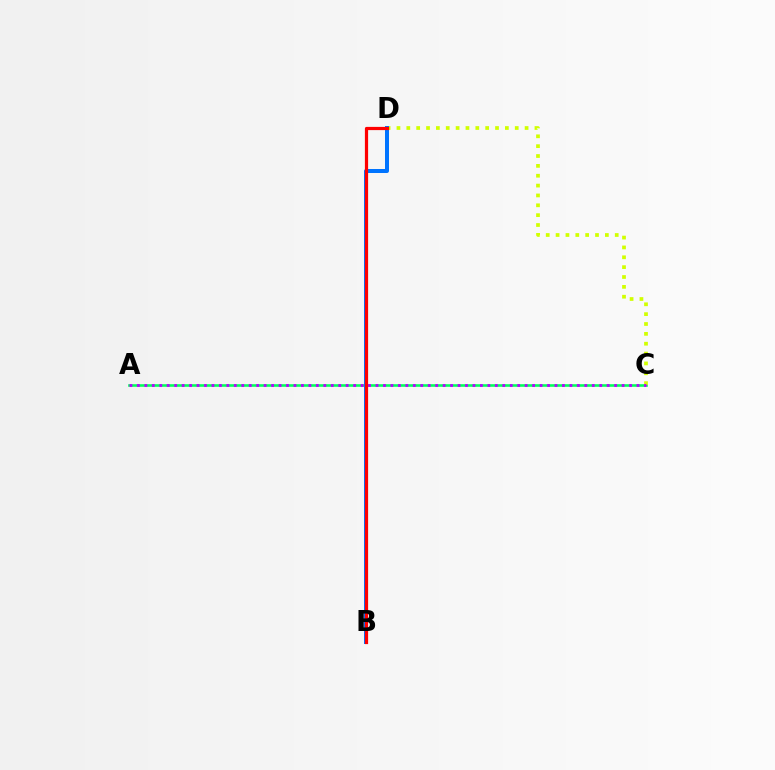{('A', 'C'): [{'color': '#00ff5c', 'line_style': 'solid', 'thickness': 1.87}, {'color': '#b900ff', 'line_style': 'dotted', 'thickness': 2.03}], ('C', 'D'): [{'color': '#d1ff00', 'line_style': 'dotted', 'thickness': 2.68}], ('B', 'D'): [{'color': '#0074ff', 'line_style': 'solid', 'thickness': 2.88}, {'color': '#ff0000', 'line_style': 'solid', 'thickness': 2.31}]}